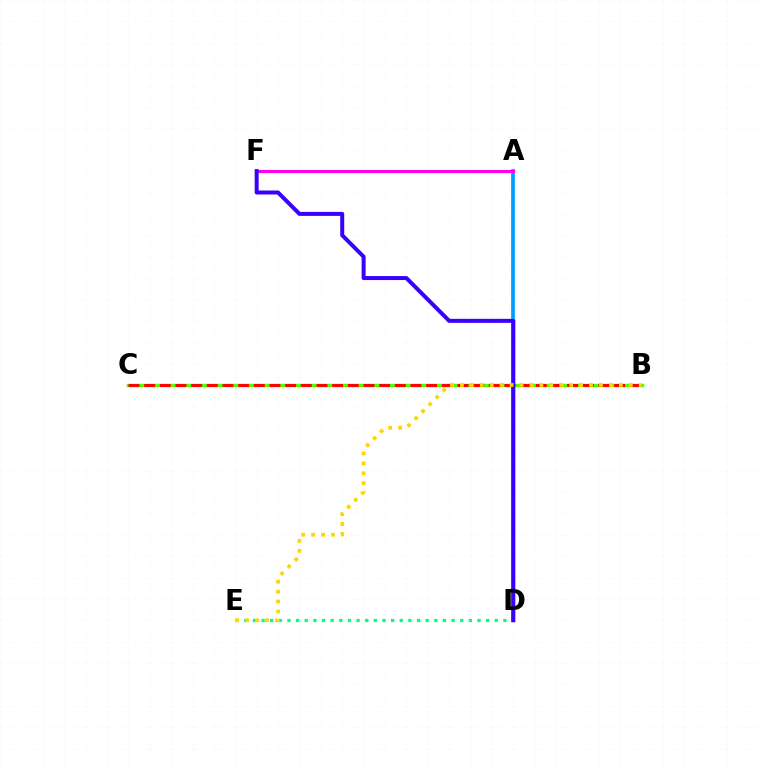{('B', 'C'): [{'color': '#4fff00', 'line_style': 'solid', 'thickness': 2.48}, {'color': '#ff0000', 'line_style': 'dashed', 'thickness': 2.13}], ('A', 'D'): [{'color': '#009eff', 'line_style': 'solid', 'thickness': 2.68}], ('A', 'F'): [{'color': '#ff00ed', 'line_style': 'solid', 'thickness': 2.24}], ('D', 'E'): [{'color': '#00ff86', 'line_style': 'dotted', 'thickness': 2.35}], ('D', 'F'): [{'color': '#3700ff', 'line_style': 'solid', 'thickness': 2.88}], ('B', 'E'): [{'color': '#ffd500', 'line_style': 'dotted', 'thickness': 2.7}]}